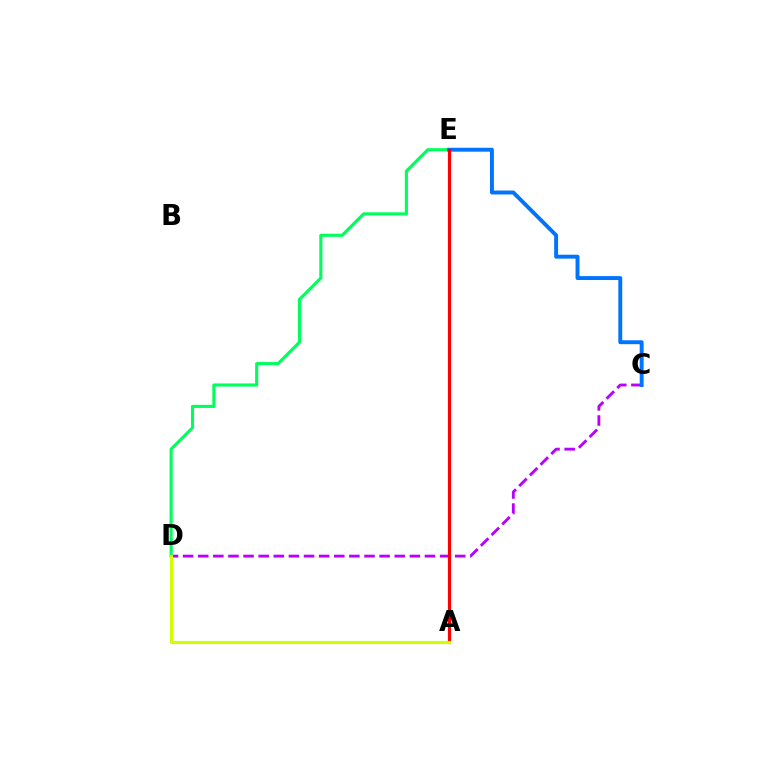{('C', 'D'): [{'color': '#b900ff', 'line_style': 'dashed', 'thickness': 2.05}], ('D', 'E'): [{'color': '#00ff5c', 'line_style': 'solid', 'thickness': 2.24}], ('C', 'E'): [{'color': '#0074ff', 'line_style': 'solid', 'thickness': 2.82}], ('A', 'E'): [{'color': '#ff0000', 'line_style': 'solid', 'thickness': 2.3}], ('A', 'D'): [{'color': '#d1ff00', 'line_style': 'solid', 'thickness': 2.26}]}